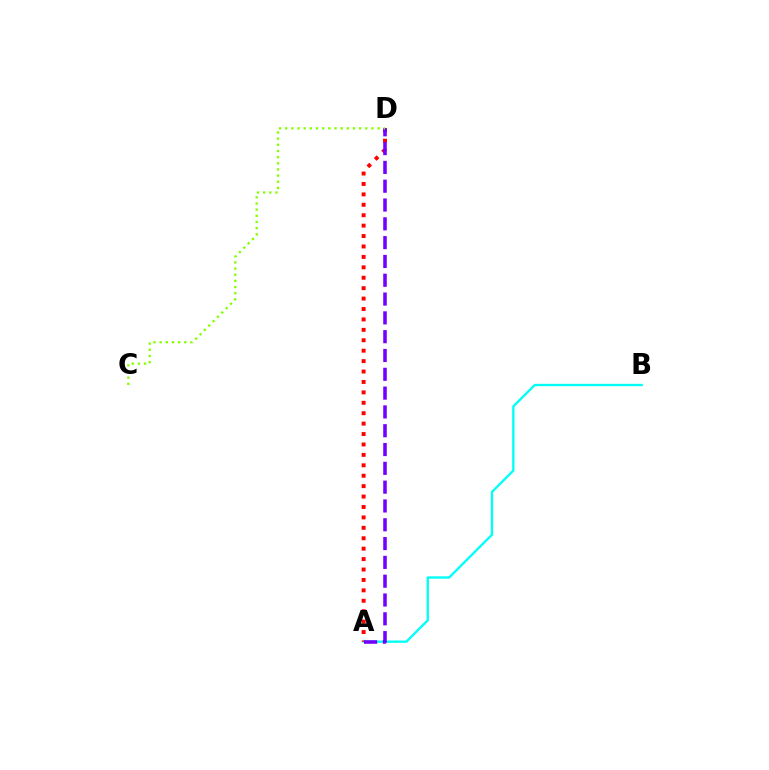{('A', 'B'): [{'color': '#00fff6', 'line_style': 'solid', 'thickness': 1.68}], ('A', 'D'): [{'color': '#ff0000', 'line_style': 'dotted', 'thickness': 2.83}, {'color': '#7200ff', 'line_style': 'dashed', 'thickness': 2.56}], ('C', 'D'): [{'color': '#84ff00', 'line_style': 'dotted', 'thickness': 1.67}]}